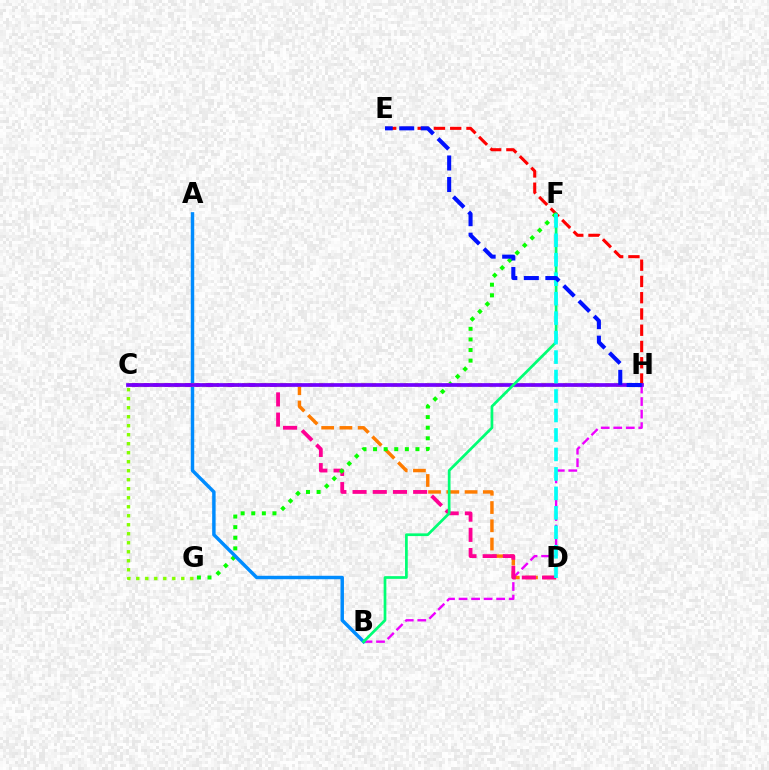{('B', 'H'): [{'color': '#ee00ff', 'line_style': 'dashed', 'thickness': 1.7}], ('C', 'D'): [{'color': '#ff7c00', 'line_style': 'dashed', 'thickness': 2.48}, {'color': '#ff0094', 'line_style': 'dashed', 'thickness': 2.74}], ('E', 'H'): [{'color': '#ff0000', 'line_style': 'dashed', 'thickness': 2.21}, {'color': '#0010ff', 'line_style': 'dashed', 'thickness': 2.92}], ('F', 'G'): [{'color': '#08ff00', 'line_style': 'dotted', 'thickness': 2.88}], ('A', 'B'): [{'color': '#008cff', 'line_style': 'solid', 'thickness': 2.48}], ('C', 'H'): [{'color': '#fcf500', 'line_style': 'dotted', 'thickness': 2.88}, {'color': '#7200ff', 'line_style': 'solid', 'thickness': 2.66}], ('C', 'G'): [{'color': '#84ff00', 'line_style': 'dotted', 'thickness': 2.45}], ('B', 'F'): [{'color': '#00ff74', 'line_style': 'solid', 'thickness': 1.95}], ('D', 'F'): [{'color': '#00fff6', 'line_style': 'dashed', 'thickness': 2.64}]}